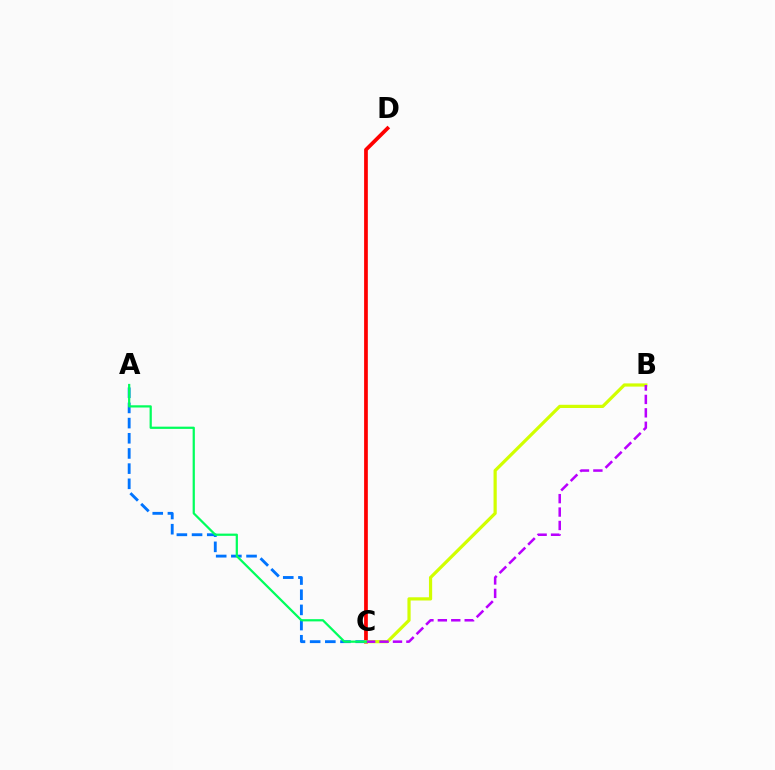{('C', 'D'): [{'color': '#ff0000', 'line_style': 'solid', 'thickness': 2.69}], ('A', 'C'): [{'color': '#0074ff', 'line_style': 'dashed', 'thickness': 2.06}, {'color': '#00ff5c', 'line_style': 'solid', 'thickness': 1.61}], ('B', 'C'): [{'color': '#d1ff00', 'line_style': 'solid', 'thickness': 2.31}, {'color': '#b900ff', 'line_style': 'dashed', 'thickness': 1.82}]}